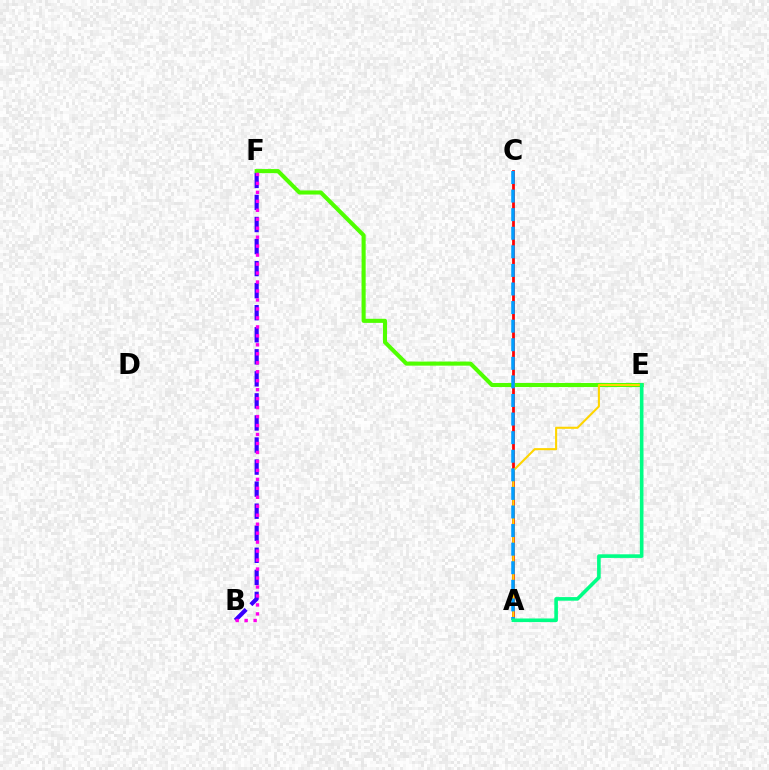{('A', 'C'): [{'color': '#ff0000', 'line_style': 'solid', 'thickness': 1.99}, {'color': '#009eff', 'line_style': 'dashed', 'thickness': 2.52}], ('B', 'F'): [{'color': '#3700ff', 'line_style': 'dashed', 'thickness': 3.0}, {'color': '#ff00ed', 'line_style': 'dotted', 'thickness': 2.44}], ('E', 'F'): [{'color': '#4fff00', 'line_style': 'solid', 'thickness': 2.94}], ('A', 'E'): [{'color': '#ffd500', 'line_style': 'solid', 'thickness': 1.5}, {'color': '#00ff86', 'line_style': 'solid', 'thickness': 2.6}]}